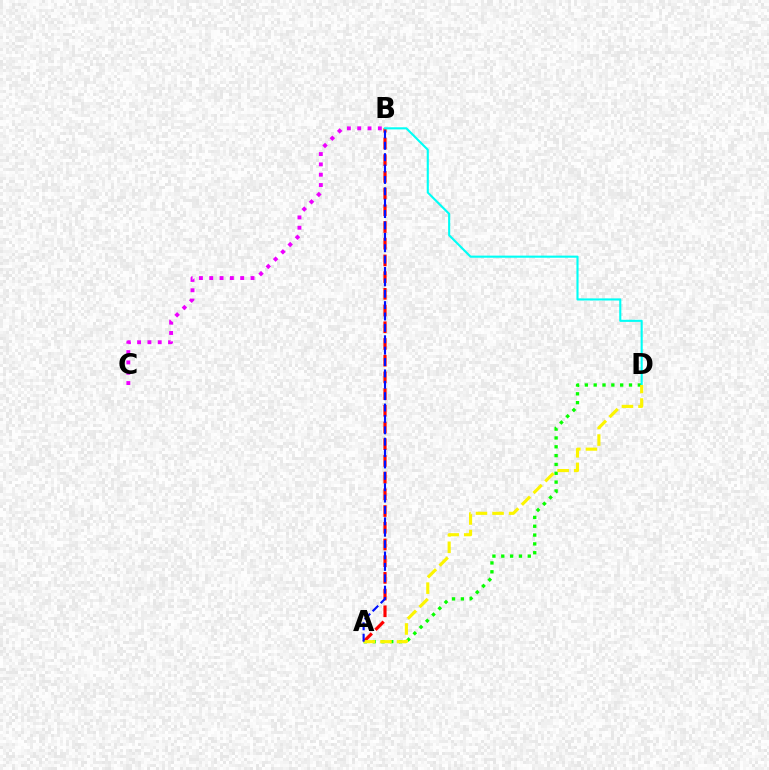{('A', 'D'): [{'color': '#08ff00', 'line_style': 'dotted', 'thickness': 2.4}, {'color': '#fcf500', 'line_style': 'dashed', 'thickness': 2.25}], ('A', 'B'): [{'color': '#ff0000', 'line_style': 'dashed', 'thickness': 2.27}, {'color': '#0010ff', 'line_style': 'dashed', 'thickness': 1.55}], ('B', 'D'): [{'color': '#00fff6', 'line_style': 'solid', 'thickness': 1.52}], ('B', 'C'): [{'color': '#ee00ff', 'line_style': 'dotted', 'thickness': 2.8}]}